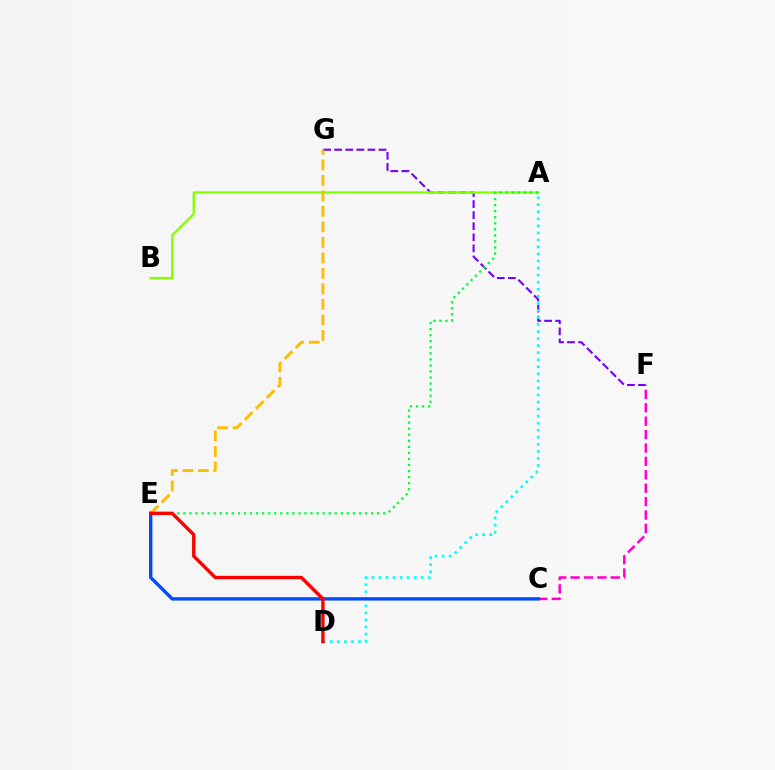{('F', 'G'): [{'color': '#7200ff', 'line_style': 'dashed', 'thickness': 1.5}], ('A', 'B'): [{'color': '#84ff00', 'line_style': 'solid', 'thickness': 1.67}], ('A', 'E'): [{'color': '#00ff39', 'line_style': 'dotted', 'thickness': 1.65}], ('C', 'F'): [{'color': '#ff00cf', 'line_style': 'dashed', 'thickness': 1.82}], ('A', 'D'): [{'color': '#00fff6', 'line_style': 'dotted', 'thickness': 1.92}], ('C', 'E'): [{'color': '#004bff', 'line_style': 'solid', 'thickness': 2.42}], ('E', 'G'): [{'color': '#ffbd00', 'line_style': 'dashed', 'thickness': 2.11}], ('D', 'E'): [{'color': '#ff0000', 'line_style': 'solid', 'thickness': 2.43}]}